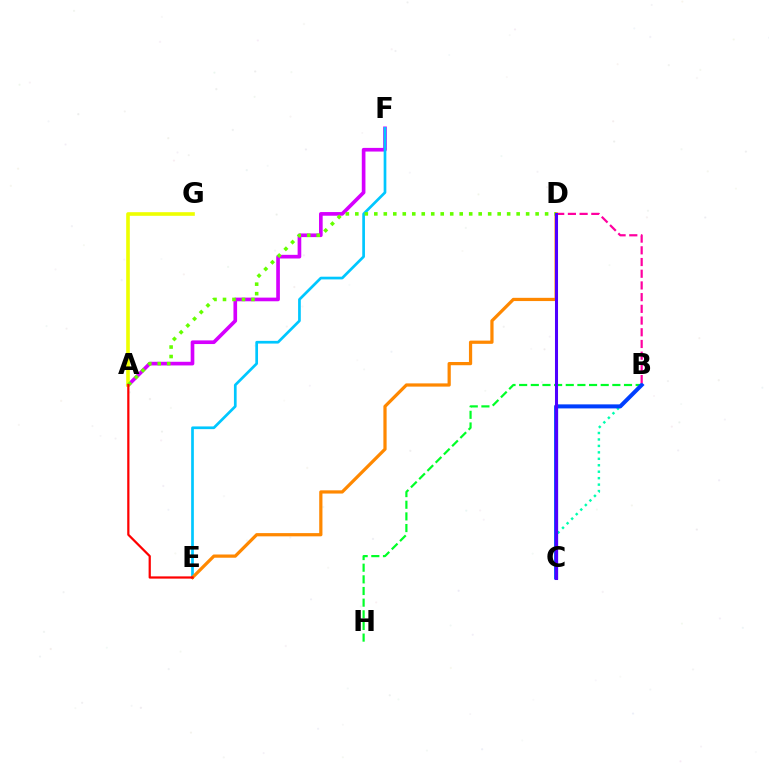{('B', 'C'): [{'color': '#00ffaf', 'line_style': 'dotted', 'thickness': 1.75}, {'color': '#003fff', 'line_style': 'solid', 'thickness': 2.9}], ('A', 'F'): [{'color': '#d600ff', 'line_style': 'solid', 'thickness': 2.63}], ('B', 'H'): [{'color': '#00ff27', 'line_style': 'dashed', 'thickness': 1.58}], ('A', 'G'): [{'color': '#eeff00', 'line_style': 'solid', 'thickness': 2.62}], ('B', 'D'): [{'color': '#ff00a0', 'line_style': 'dashed', 'thickness': 1.59}], ('E', 'F'): [{'color': '#00c7ff', 'line_style': 'solid', 'thickness': 1.95}], ('D', 'E'): [{'color': '#ff8800', 'line_style': 'solid', 'thickness': 2.32}], ('A', 'D'): [{'color': '#66ff00', 'line_style': 'dotted', 'thickness': 2.58}], ('A', 'E'): [{'color': '#ff0000', 'line_style': 'solid', 'thickness': 1.61}], ('C', 'D'): [{'color': '#4f00ff', 'line_style': 'solid', 'thickness': 2.19}]}